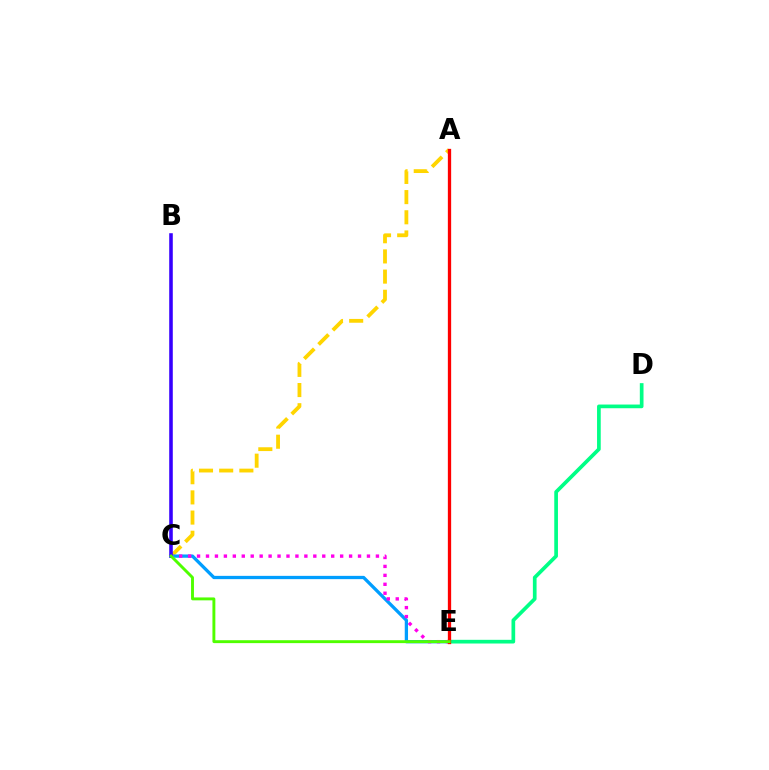{('D', 'E'): [{'color': '#00ff86', 'line_style': 'solid', 'thickness': 2.66}], ('A', 'C'): [{'color': '#ffd500', 'line_style': 'dashed', 'thickness': 2.74}], ('C', 'E'): [{'color': '#009eff', 'line_style': 'solid', 'thickness': 2.36}, {'color': '#ff00ed', 'line_style': 'dotted', 'thickness': 2.43}, {'color': '#4fff00', 'line_style': 'solid', 'thickness': 2.09}], ('A', 'E'): [{'color': '#ff0000', 'line_style': 'solid', 'thickness': 2.37}], ('B', 'C'): [{'color': '#3700ff', 'line_style': 'solid', 'thickness': 2.57}]}